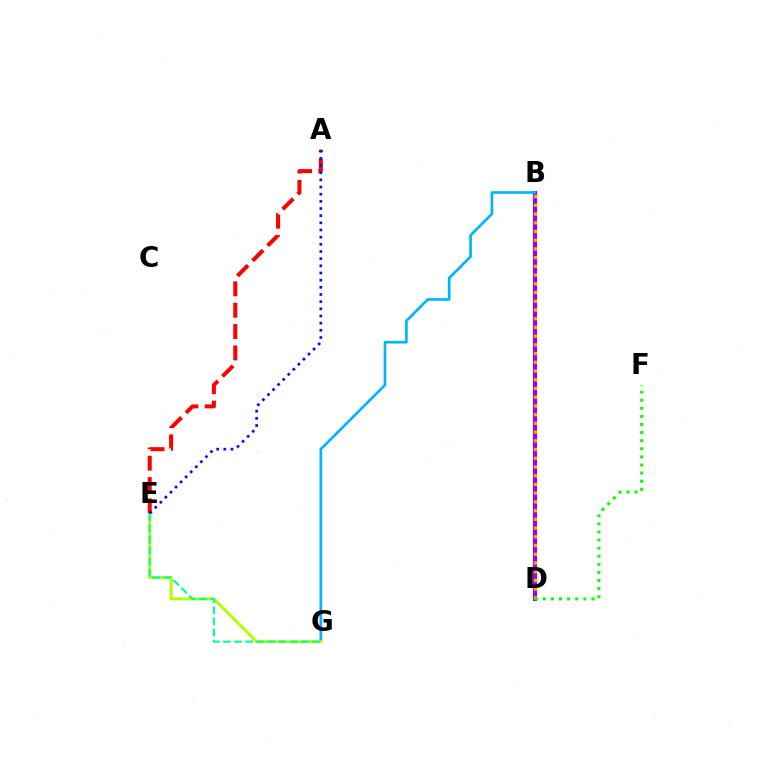{('B', 'D'): [{'color': '#ff00bd', 'line_style': 'dashed', 'thickness': 2.64}, {'color': '#9b00ff', 'line_style': 'solid', 'thickness': 2.97}, {'color': '#ffa500', 'line_style': 'dotted', 'thickness': 2.37}], ('D', 'F'): [{'color': '#08ff00', 'line_style': 'dotted', 'thickness': 2.2}], ('B', 'G'): [{'color': '#00b5ff', 'line_style': 'solid', 'thickness': 1.92}], ('E', 'G'): [{'color': '#b3ff00', 'line_style': 'solid', 'thickness': 2.13}, {'color': '#00ff9d', 'line_style': 'dashed', 'thickness': 1.51}], ('A', 'E'): [{'color': '#ff0000', 'line_style': 'dashed', 'thickness': 2.9}, {'color': '#0010ff', 'line_style': 'dotted', 'thickness': 1.95}]}